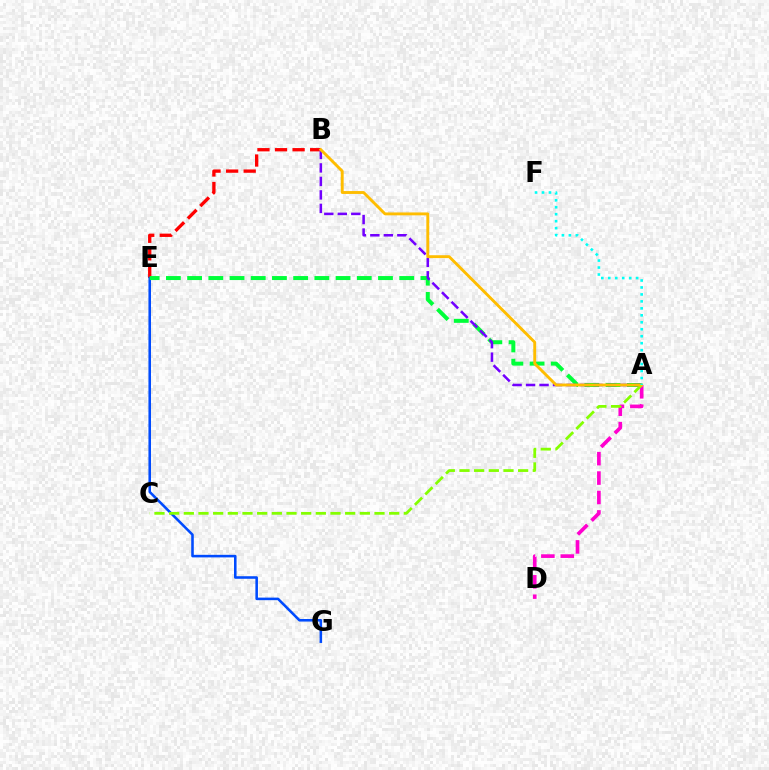{('B', 'E'): [{'color': '#ff0000', 'line_style': 'dashed', 'thickness': 2.39}], ('A', 'D'): [{'color': '#ff00cf', 'line_style': 'dashed', 'thickness': 2.64}], ('E', 'G'): [{'color': '#004bff', 'line_style': 'solid', 'thickness': 1.85}], ('A', 'E'): [{'color': '#00ff39', 'line_style': 'dashed', 'thickness': 2.88}], ('A', 'B'): [{'color': '#7200ff', 'line_style': 'dashed', 'thickness': 1.83}, {'color': '#ffbd00', 'line_style': 'solid', 'thickness': 2.08}], ('A', 'C'): [{'color': '#84ff00', 'line_style': 'dashed', 'thickness': 1.99}], ('A', 'F'): [{'color': '#00fff6', 'line_style': 'dotted', 'thickness': 1.89}]}